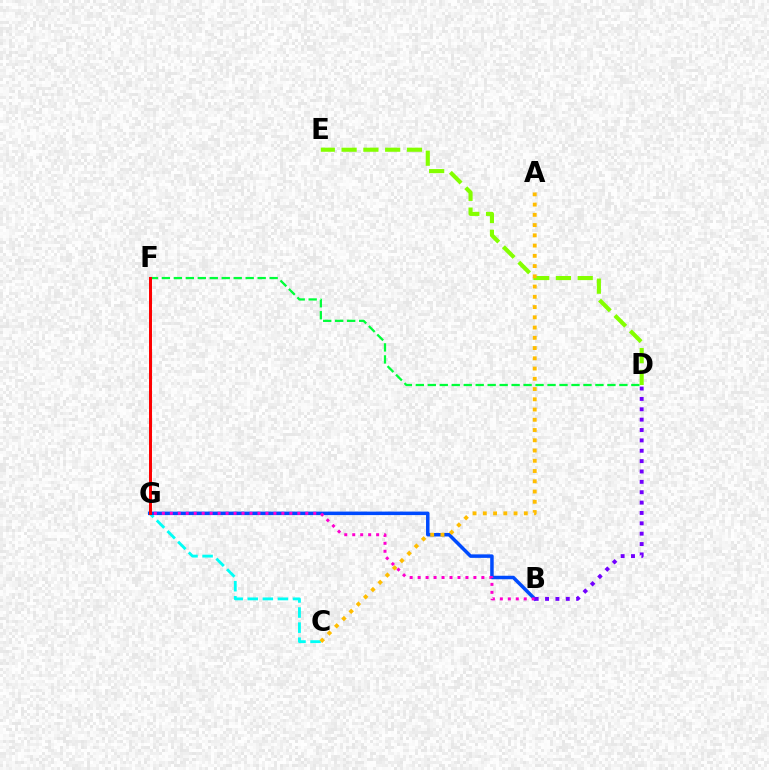{('D', 'F'): [{'color': '#00ff39', 'line_style': 'dashed', 'thickness': 1.63}], ('C', 'G'): [{'color': '#00fff6', 'line_style': 'dashed', 'thickness': 2.05}], ('B', 'G'): [{'color': '#004bff', 'line_style': 'solid', 'thickness': 2.52}, {'color': '#ff00cf', 'line_style': 'dotted', 'thickness': 2.17}], ('D', 'E'): [{'color': '#84ff00', 'line_style': 'dashed', 'thickness': 2.96}], ('A', 'C'): [{'color': '#ffbd00', 'line_style': 'dotted', 'thickness': 2.78}], ('F', 'G'): [{'color': '#ff0000', 'line_style': 'solid', 'thickness': 2.14}], ('B', 'D'): [{'color': '#7200ff', 'line_style': 'dotted', 'thickness': 2.82}]}